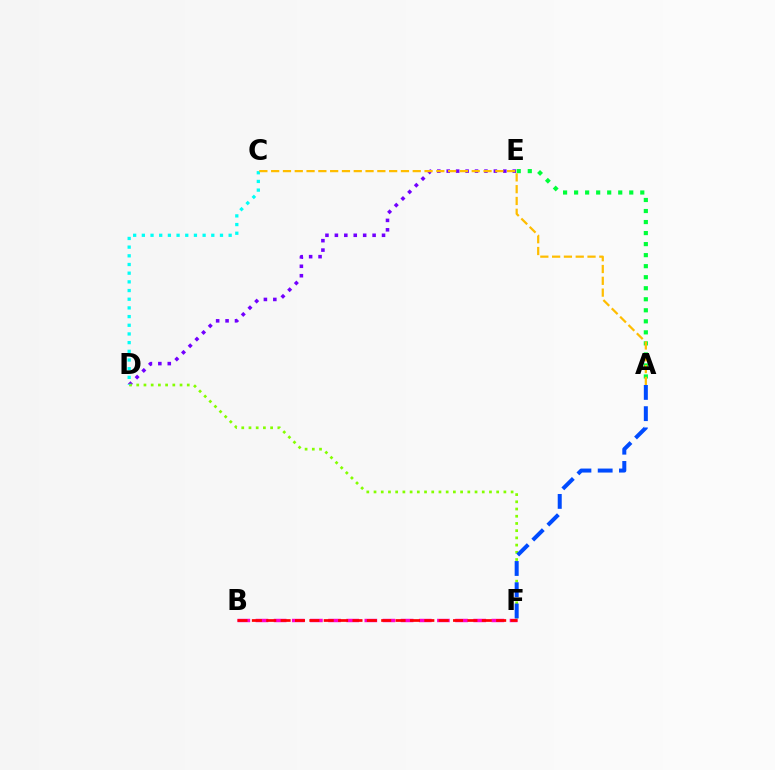{('D', 'E'): [{'color': '#7200ff', 'line_style': 'dotted', 'thickness': 2.56}], ('D', 'F'): [{'color': '#84ff00', 'line_style': 'dotted', 'thickness': 1.96}], ('A', 'E'): [{'color': '#00ff39', 'line_style': 'dotted', 'thickness': 3.0}], ('C', 'D'): [{'color': '#00fff6', 'line_style': 'dotted', 'thickness': 2.36}], ('B', 'F'): [{'color': '#ff00cf', 'line_style': 'dashed', 'thickness': 2.46}, {'color': '#ff0000', 'line_style': 'dashed', 'thickness': 1.95}], ('A', 'C'): [{'color': '#ffbd00', 'line_style': 'dashed', 'thickness': 1.6}], ('A', 'F'): [{'color': '#004bff', 'line_style': 'dashed', 'thickness': 2.89}]}